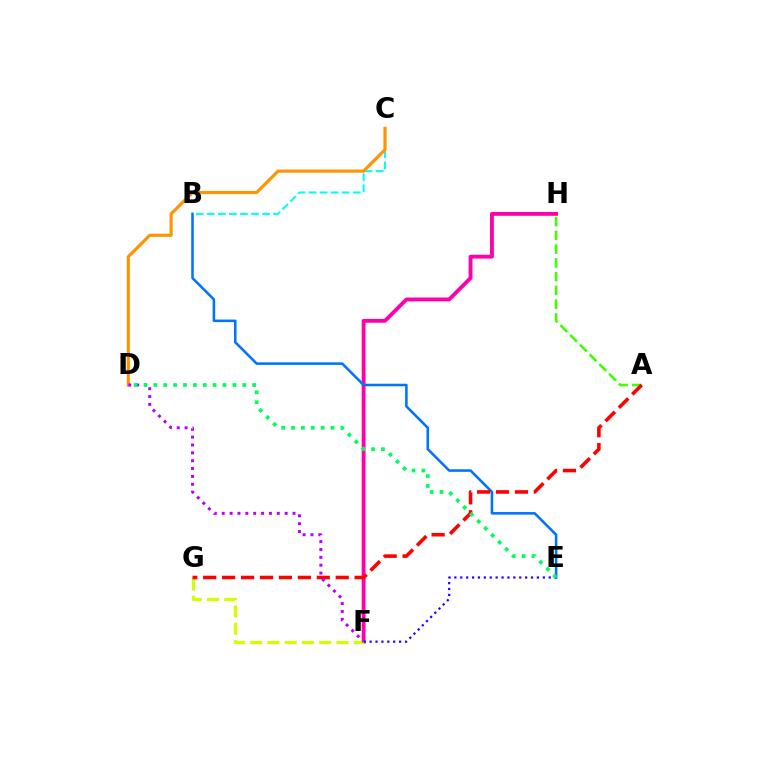{('B', 'C'): [{'color': '#00fff6', 'line_style': 'dashed', 'thickness': 1.5}], ('C', 'D'): [{'color': '#ff9400', 'line_style': 'solid', 'thickness': 2.27}], ('F', 'H'): [{'color': '#ff00ac', 'line_style': 'solid', 'thickness': 2.77}], ('F', 'G'): [{'color': '#d1ff00', 'line_style': 'dashed', 'thickness': 2.34}], ('A', 'H'): [{'color': '#3dff00', 'line_style': 'dashed', 'thickness': 1.87}], ('B', 'E'): [{'color': '#0074ff', 'line_style': 'solid', 'thickness': 1.84}], ('E', 'F'): [{'color': '#2500ff', 'line_style': 'dotted', 'thickness': 1.6}], ('A', 'G'): [{'color': '#ff0000', 'line_style': 'dashed', 'thickness': 2.57}], ('D', 'F'): [{'color': '#b900ff', 'line_style': 'dotted', 'thickness': 2.14}], ('D', 'E'): [{'color': '#00ff5c', 'line_style': 'dotted', 'thickness': 2.68}]}